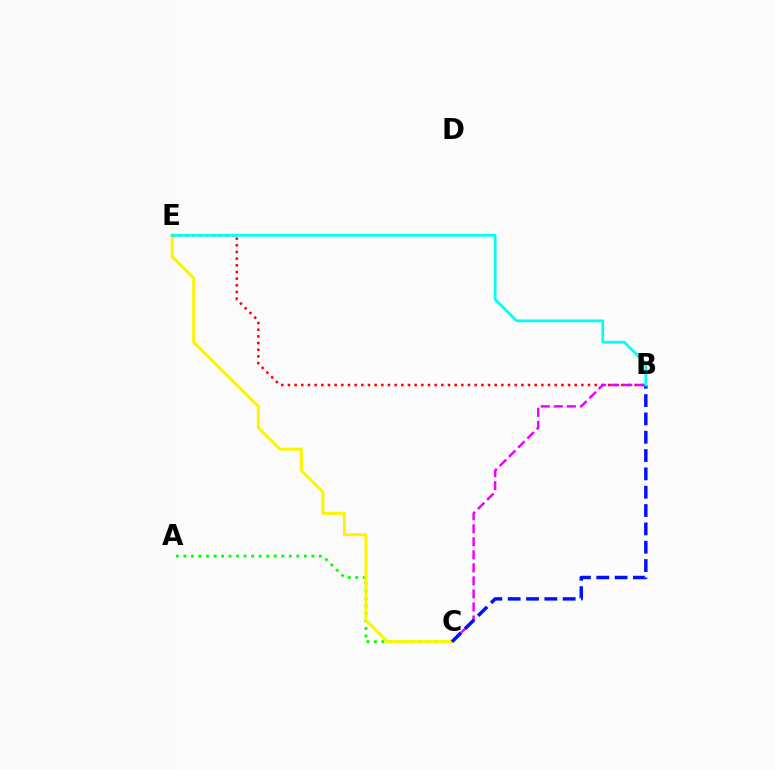{('A', 'C'): [{'color': '#08ff00', 'line_style': 'dotted', 'thickness': 2.05}], ('C', 'E'): [{'color': '#fcf500', 'line_style': 'solid', 'thickness': 2.17}], ('B', 'E'): [{'color': '#ff0000', 'line_style': 'dotted', 'thickness': 1.81}, {'color': '#00fff6', 'line_style': 'solid', 'thickness': 2.01}], ('B', 'C'): [{'color': '#ee00ff', 'line_style': 'dashed', 'thickness': 1.77}, {'color': '#0010ff', 'line_style': 'dashed', 'thickness': 2.49}]}